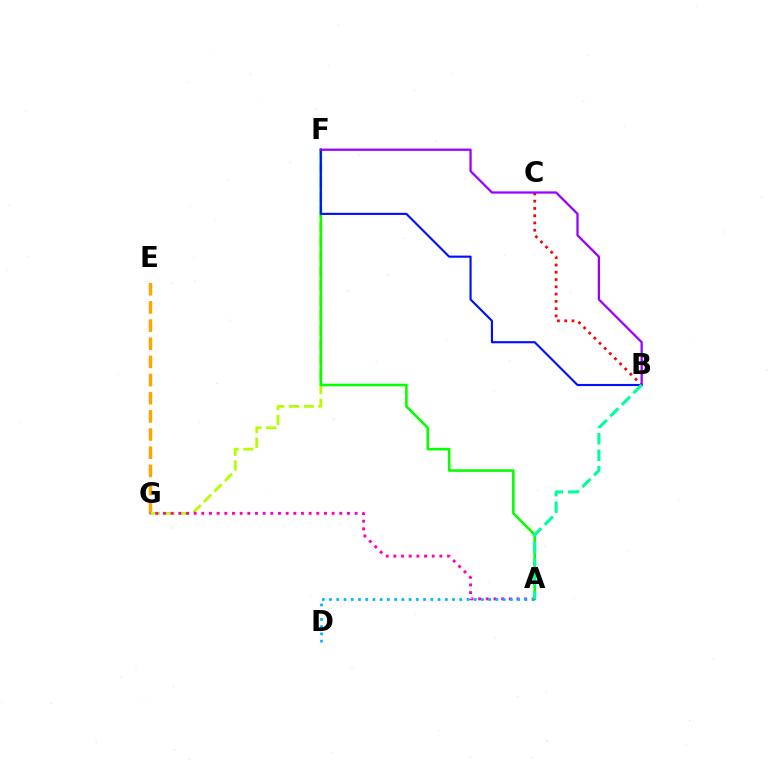{('E', 'G'): [{'color': '#ffa500', 'line_style': 'dashed', 'thickness': 2.47}], ('F', 'G'): [{'color': '#b3ff00', 'line_style': 'dashed', 'thickness': 2.0}], ('A', 'F'): [{'color': '#08ff00', 'line_style': 'solid', 'thickness': 1.88}], ('B', 'F'): [{'color': '#0010ff', 'line_style': 'solid', 'thickness': 1.54}, {'color': '#9b00ff', 'line_style': 'solid', 'thickness': 1.63}], ('B', 'C'): [{'color': '#ff0000', 'line_style': 'dotted', 'thickness': 1.98}], ('A', 'G'): [{'color': '#ff00bd', 'line_style': 'dotted', 'thickness': 2.08}], ('A', 'D'): [{'color': '#00b5ff', 'line_style': 'dotted', 'thickness': 1.97}], ('A', 'B'): [{'color': '#00ff9d', 'line_style': 'dashed', 'thickness': 2.23}]}